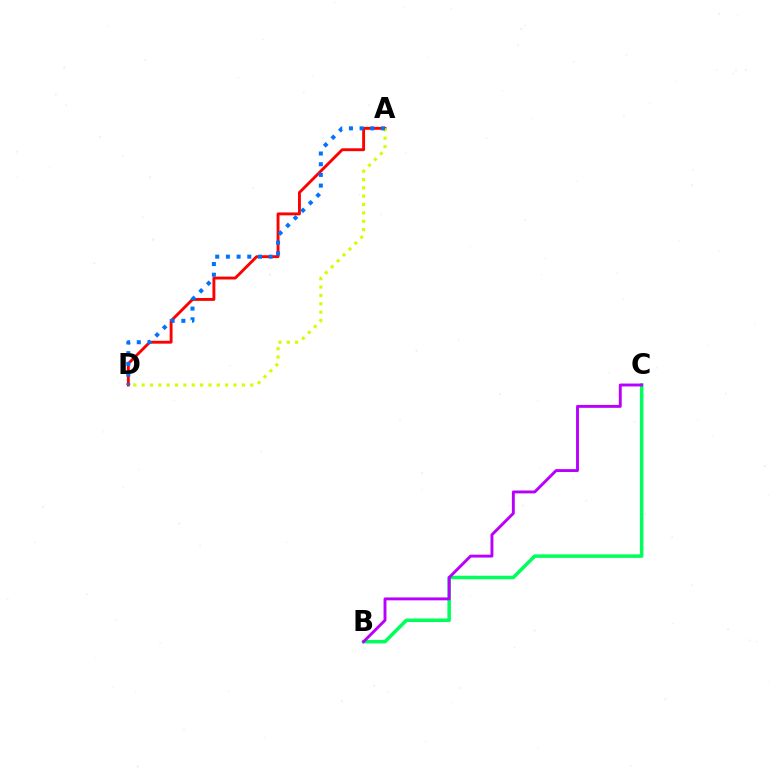{('A', 'D'): [{'color': '#ff0000', 'line_style': 'solid', 'thickness': 2.08}, {'color': '#d1ff00', 'line_style': 'dotted', 'thickness': 2.27}, {'color': '#0074ff', 'line_style': 'dotted', 'thickness': 2.9}], ('B', 'C'): [{'color': '#00ff5c', 'line_style': 'solid', 'thickness': 2.53}, {'color': '#b900ff', 'line_style': 'solid', 'thickness': 2.09}]}